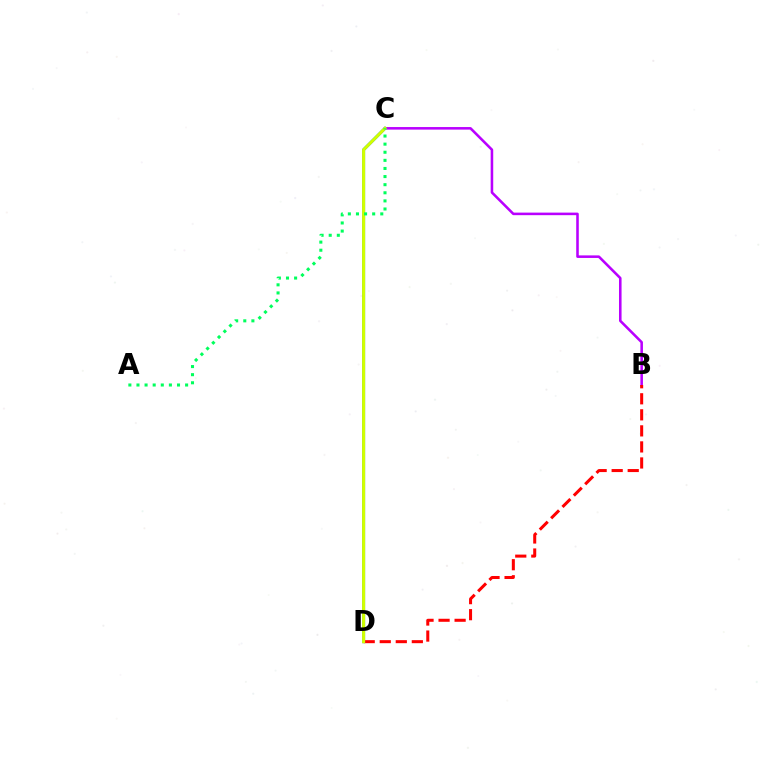{('C', 'D'): [{'color': '#0074ff', 'line_style': 'solid', 'thickness': 2.14}, {'color': '#d1ff00', 'line_style': 'solid', 'thickness': 2.2}], ('B', 'C'): [{'color': '#b900ff', 'line_style': 'solid', 'thickness': 1.84}], ('B', 'D'): [{'color': '#ff0000', 'line_style': 'dashed', 'thickness': 2.18}], ('A', 'C'): [{'color': '#00ff5c', 'line_style': 'dotted', 'thickness': 2.2}]}